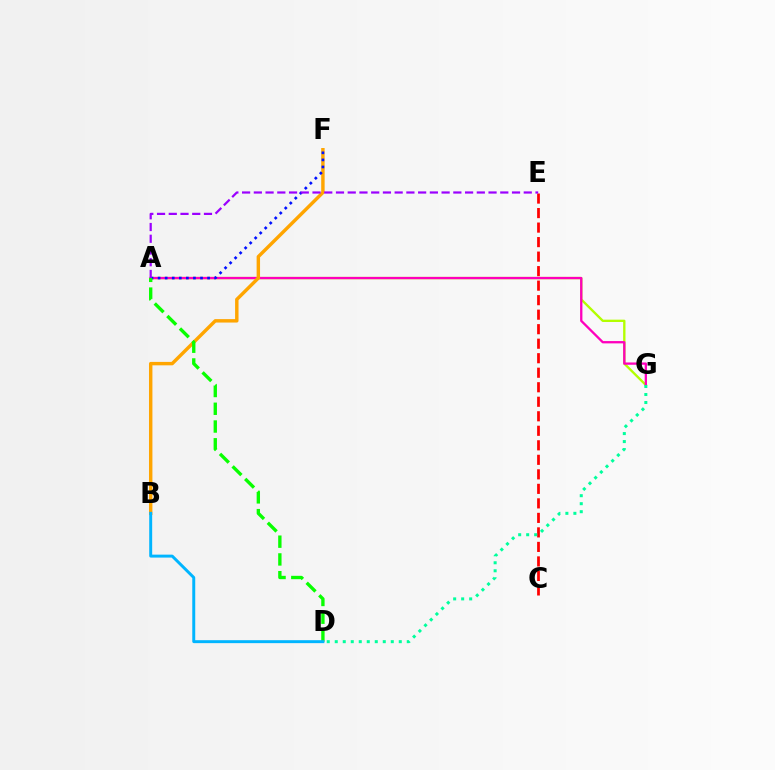{('A', 'G'): [{'color': '#b3ff00', 'line_style': 'solid', 'thickness': 1.69}, {'color': '#ff00bd', 'line_style': 'solid', 'thickness': 1.66}], ('B', 'F'): [{'color': '#ffa500', 'line_style': 'solid', 'thickness': 2.47}], ('C', 'E'): [{'color': '#ff0000', 'line_style': 'dashed', 'thickness': 1.97}], ('A', 'F'): [{'color': '#0010ff', 'line_style': 'dotted', 'thickness': 1.92}], ('A', 'E'): [{'color': '#9b00ff', 'line_style': 'dashed', 'thickness': 1.59}], ('D', 'G'): [{'color': '#00ff9d', 'line_style': 'dotted', 'thickness': 2.17}], ('A', 'D'): [{'color': '#08ff00', 'line_style': 'dashed', 'thickness': 2.41}], ('B', 'D'): [{'color': '#00b5ff', 'line_style': 'solid', 'thickness': 2.12}]}